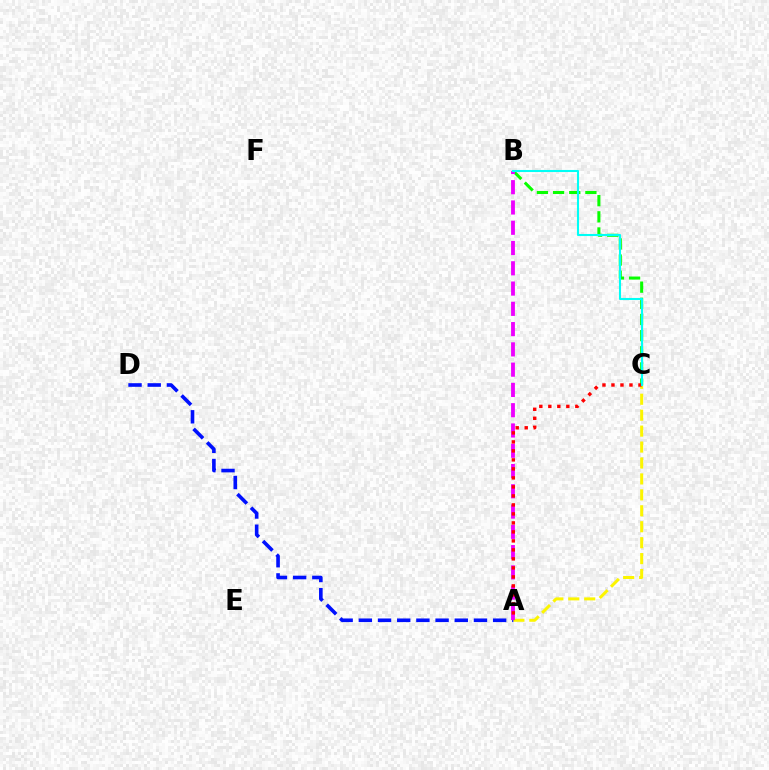{('A', 'C'): [{'color': '#fcf500', 'line_style': 'dashed', 'thickness': 2.17}, {'color': '#ff0000', 'line_style': 'dotted', 'thickness': 2.45}], ('A', 'D'): [{'color': '#0010ff', 'line_style': 'dashed', 'thickness': 2.61}], ('B', 'C'): [{'color': '#08ff00', 'line_style': 'dashed', 'thickness': 2.19}, {'color': '#00fff6', 'line_style': 'solid', 'thickness': 1.5}], ('A', 'B'): [{'color': '#ee00ff', 'line_style': 'dashed', 'thickness': 2.75}]}